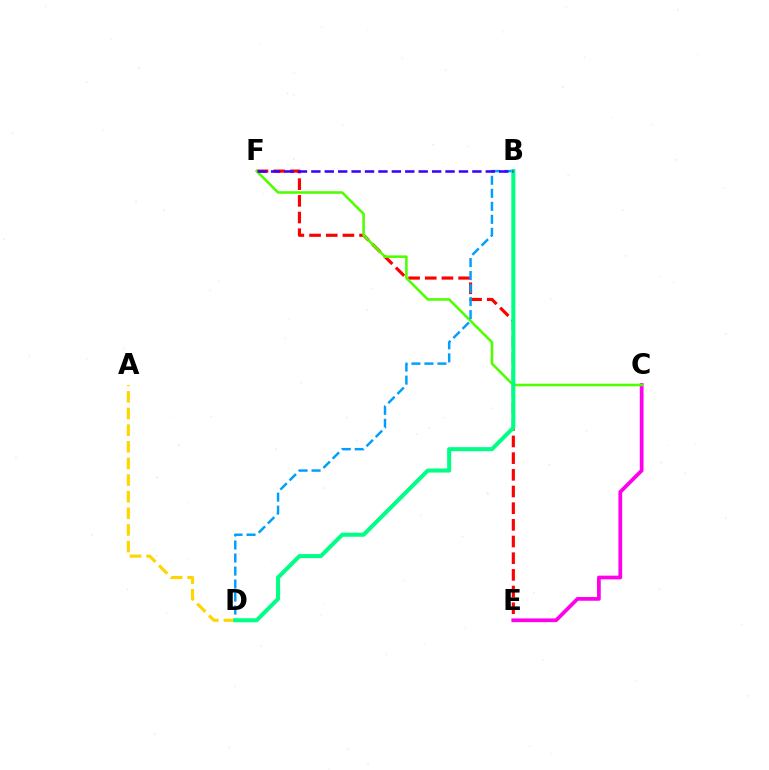{('E', 'F'): [{'color': '#ff0000', 'line_style': 'dashed', 'thickness': 2.27}], ('C', 'E'): [{'color': '#ff00ed', 'line_style': 'solid', 'thickness': 2.7}], ('C', 'F'): [{'color': '#4fff00', 'line_style': 'solid', 'thickness': 1.85}], ('B', 'D'): [{'color': '#009eff', 'line_style': 'dashed', 'thickness': 1.77}, {'color': '#00ff86', 'line_style': 'solid', 'thickness': 2.91}], ('A', 'D'): [{'color': '#ffd500', 'line_style': 'dashed', 'thickness': 2.26}], ('B', 'F'): [{'color': '#3700ff', 'line_style': 'dashed', 'thickness': 1.82}]}